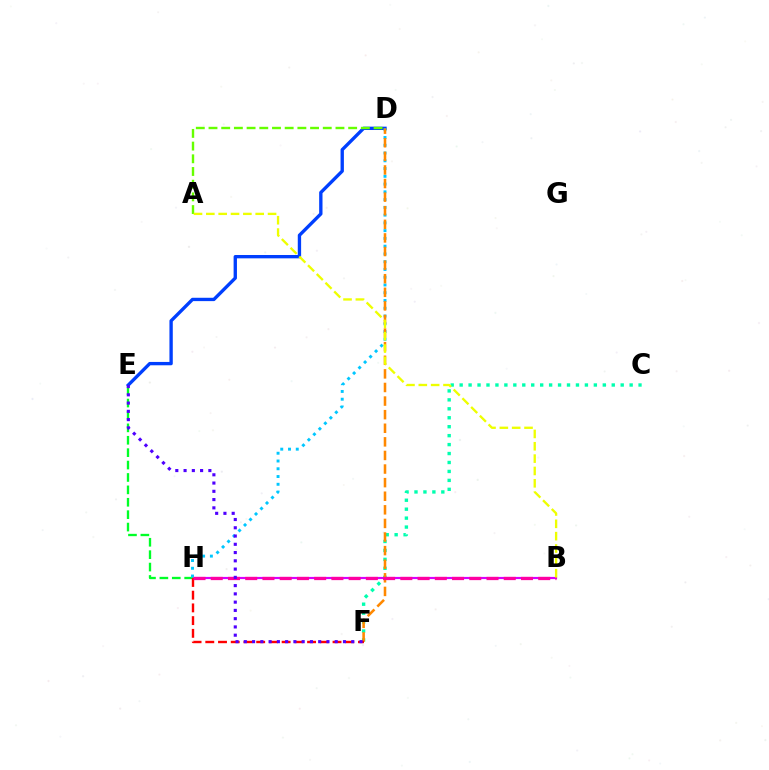{('B', 'H'): [{'color': '#d600ff', 'line_style': 'solid', 'thickness': 1.57}, {'color': '#ff00a0', 'line_style': 'dashed', 'thickness': 2.34}], ('D', 'E'): [{'color': '#003fff', 'line_style': 'solid', 'thickness': 2.41}], ('E', 'H'): [{'color': '#00ff27', 'line_style': 'dashed', 'thickness': 1.68}], ('D', 'H'): [{'color': '#00c7ff', 'line_style': 'dotted', 'thickness': 2.11}], ('C', 'F'): [{'color': '#00ffaf', 'line_style': 'dotted', 'thickness': 2.43}], ('D', 'F'): [{'color': '#ff8800', 'line_style': 'dashed', 'thickness': 1.85}], ('F', 'H'): [{'color': '#ff0000', 'line_style': 'dashed', 'thickness': 1.73}], ('A', 'D'): [{'color': '#66ff00', 'line_style': 'dashed', 'thickness': 1.72}], ('E', 'F'): [{'color': '#4f00ff', 'line_style': 'dotted', 'thickness': 2.25}], ('A', 'B'): [{'color': '#eeff00', 'line_style': 'dashed', 'thickness': 1.68}]}